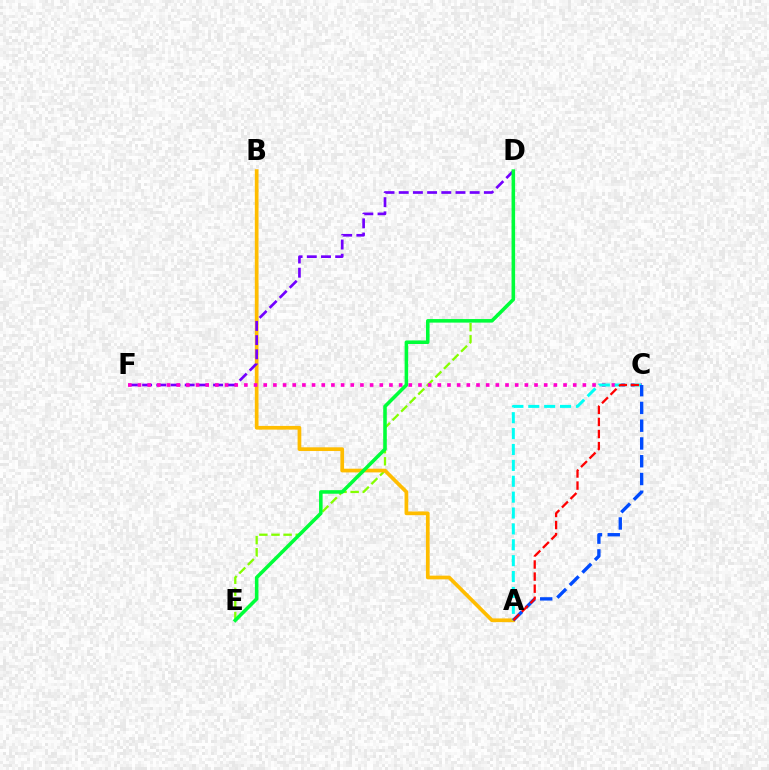{('D', 'E'): [{'color': '#84ff00', 'line_style': 'dashed', 'thickness': 1.65}, {'color': '#00ff39', 'line_style': 'solid', 'thickness': 2.56}], ('A', 'B'): [{'color': '#ffbd00', 'line_style': 'solid', 'thickness': 2.67}], ('D', 'F'): [{'color': '#7200ff', 'line_style': 'dashed', 'thickness': 1.93}], ('C', 'F'): [{'color': '#ff00cf', 'line_style': 'dotted', 'thickness': 2.63}], ('A', 'C'): [{'color': '#00fff6', 'line_style': 'dashed', 'thickness': 2.16}, {'color': '#004bff', 'line_style': 'dashed', 'thickness': 2.41}, {'color': '#ff0000', 'line_style': 'dashed', 'thickness': 1.64}]}